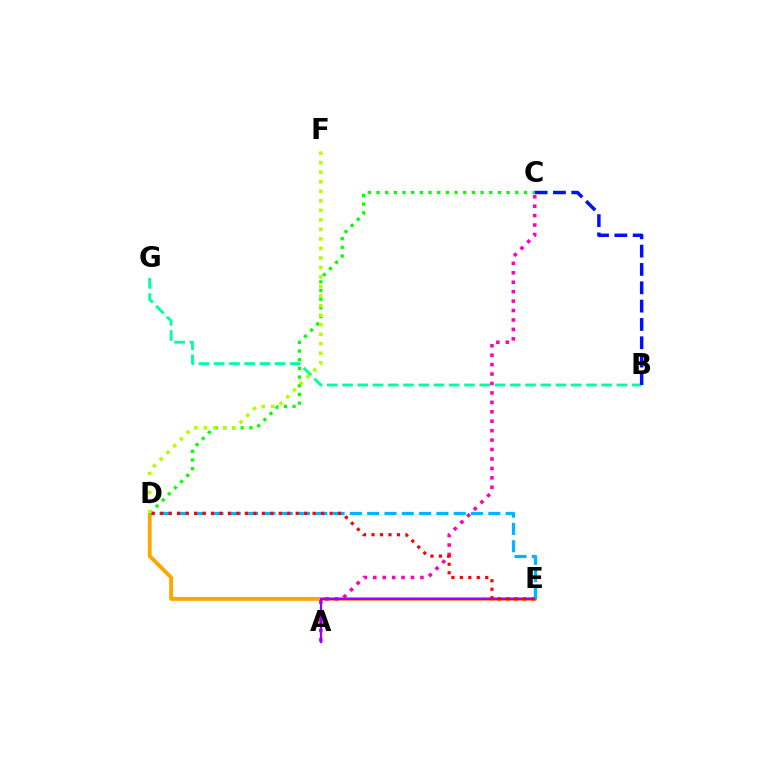{('B', 'G'): [{'color': '#00ff9d', 'line_style': 'dashed', 'thickness': 2.07}], ('D', 'E'): [{'color': '#ffa500', 'line_style': 'solid', 'thickness': 2.77}, {'color': '#00b5ff', 'line_style': 'dashed', 'thickness': 2.35}, {'color': '#ff0000', 'line_style': 'dotted', 'thickness': 2.3}], ('A', 'C'): [{'color': '#ff00bd', 'line_style': 'dotted', 'thickness': 2.56}], ('C', 'D'): [{'color': '#08ff00', 'line_style': 'dotted', 'thickness': 2.36}], ('A', 'E'): [{'color': '#9b00ff', 'line_style': 'solid', 'thickness': 1.65}], ('B', 'C'): [{'color': '#0010ff', 'line_style': 'dashed', 'thickness': 2.49}], ('D', 'F'): [{'color': '#b3ff00', 'line_style': 'dotted', 'thickness': 2.59}]}